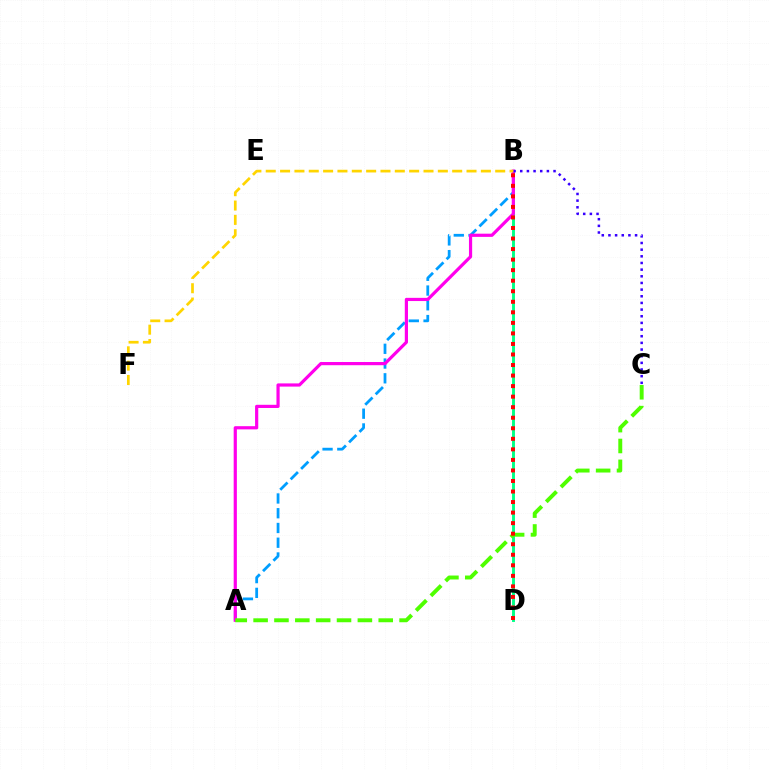{('B', 'D'): [{'color': '#00ff86', 'line_style': 'solid', 'thickness': 2.09}, {'color': '#ff0000', 'line_style': 'dotted', 'thickness': 2.86}], ('A', 'B'): [{'color': '#009eff', 'line_style': 'dashed', 'thickness': 2.0}, {'color': '#ff00ed', 'line_style': 'solid', 'thickness': 2.3}], ('A', 'C'): [{'color': '#4fff00', 'line_style': 'dashed', 'thickness': 2.83}], ('B', 'C'): [{'color': '#3700ff', 'line_style': 'dotted', 'thickness': 1.81}], ('B', 'F'): [{'color': '#ffd500', 'line_style': 'dashed', 'thickness': 1.95}]}